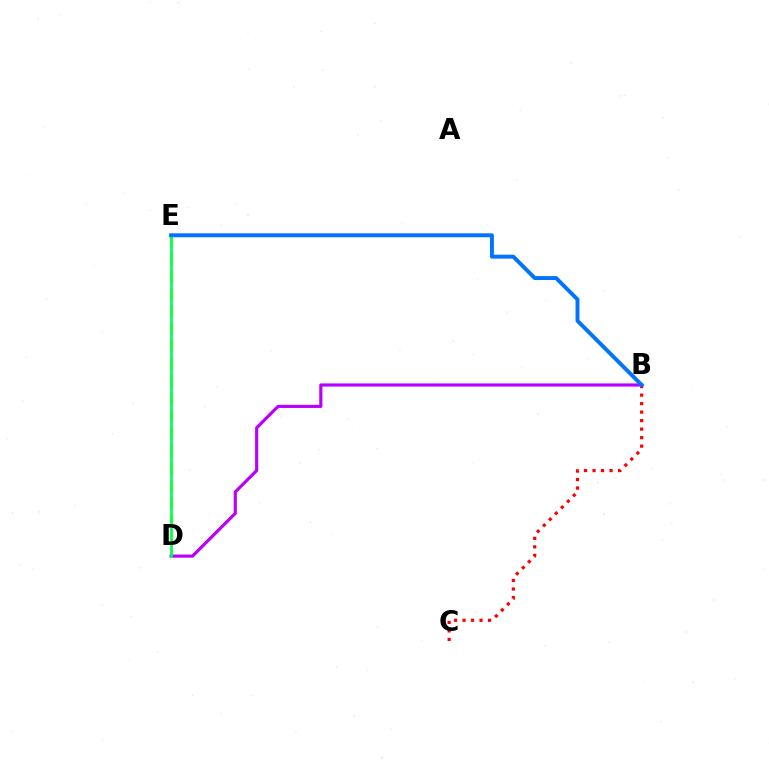{('D', 'E'): [{'color': '#d1ff00', 'line_style': 'dashed', 'thickness': 2.37}, {'color': '#00ff5c', 'line_style': 'solid', 'thickness': 1.95}], ('B', 'D'): [{'color': '#b900ff', 'line_style': 'solid', 'thickness': 2.27}], ('B', 'C'): [{'color': '#ff0000', 'line_style': 'dotted', 'thickness': 2.31}], ('B', 'E'): [{'color': '#0074ff', 'line_style': 'solid', 'thickness': 2.82}]}